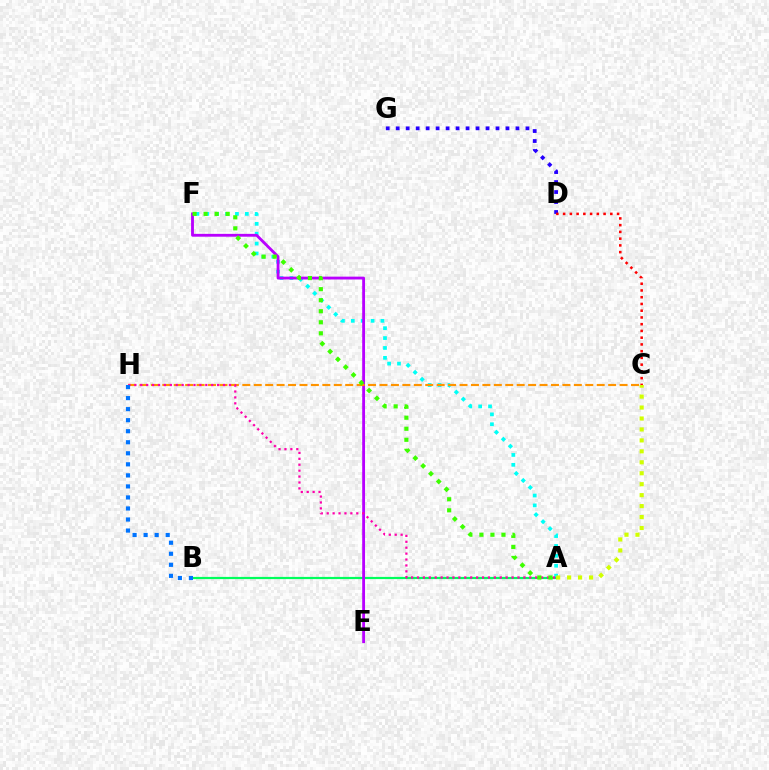{('D', 'G'): [{'color': '#2500ff', 'line_style': 'dotted', 'thickness': 2.71}], ('A', 'F'): [{'color': '#00fff6', 'line_style': 'dotted', 'thickness': 2.69}, {'color': '#3dff00', 'line_style': 'dotted', 'thickness': 3.0}], ('A', 'B'): [{'color': '#00ff5c', 'line_style': 'solid', 'thickness': 1.58}], ('E', 'F'): [{'color': '#b900ff', 'line_style': 'solid', 'thickness': 2.04}], ('C', 'H'): [{'color': '#ff9400', 'line_style': 'dashed', 'thickness': 1.55}], ('A', 'H'): [{'color': '#ff00ac', 'line_style': 'dotted', 'thickness': 1.61}], ('B', 'H'): [{'color': '#0074ff', 'line_style': 'dotted', 'thickness': 3.0}], ('C', 'D'): [{'color': '#ff0000', 'line_style': 'dotted', 'thickness': 1.83}], ('A', 'C'): [{'color': '#d1ff00', 'line_style': 'dotted', 'thickness': 2.98}]}